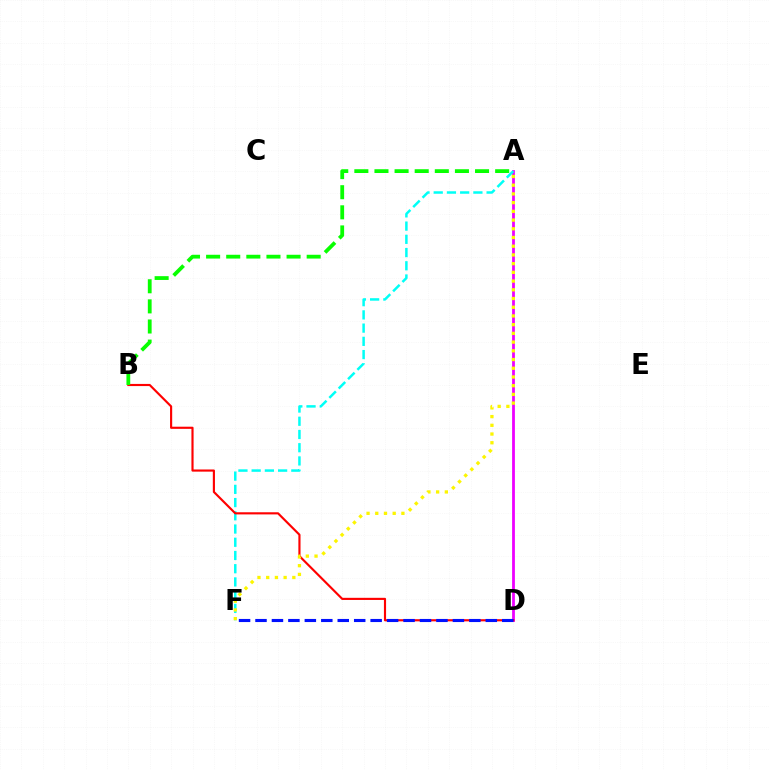{('A', 'D'): [{'color': '#ee00ff', 'line_style': 'solid', 'thickness': 2.01}], ('A', 'F'): [{'color': '#00fff6', 'line_style': 'dashed', 'thickness': 1.8}, {'color': '#fcf500', 'line_style': 'dotted', 'thickness': 2.37}], ('B', 'D'): [{'color': '#ff0000', 'line_style': 'solid', 'thickness': 1.55}], ('A', 'B'): [{'color': '#08ff00', 'line_style': 'dashed', 'thickness': 2.73}], ('D', 'F'): [{'color': '#0010ff', 'line_style': 'dashed', 'thickness': 2.23}]}